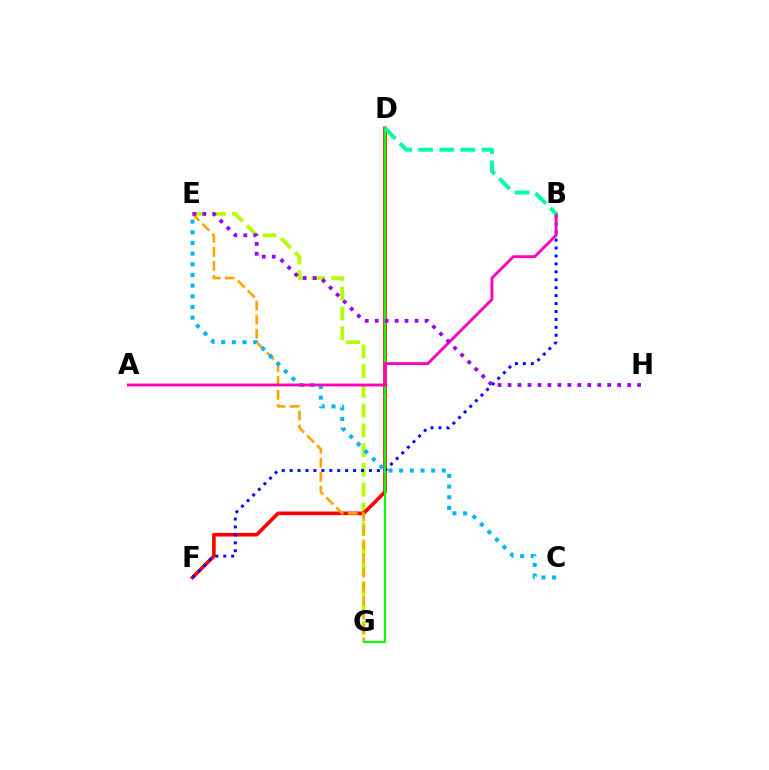{('E', 'G'): [{'color': '#b3ff00', 'line_style': 'dashed', 'thickness': 2.68}, {'color': '#ffa500', 'line_style': 'dashed', 'thickness': 1.9}], ('D', 'F'): [{'color': '#ff0000', 'line_style': 'solid', 'thickness': 2.61}], ('B', 'F'): [{'color': '#0010ff', 'line_style': 'dotted', 'thickness': 2.15}], ('C', 'E'): [{'color': '#00b5ff', 'line_style': 'dotted', 'thickness': 2.9}], ('D', 'G'): [{'color': '#08ff00', 'line_style': 'solid', 'thickness': 1.54}], ('A', 'B'): [{'color': '#ff00bd', 'line_style': 'solid', 'thickness': 2.06}], ('B', 'D'): [{'color': '#00ff9d', 'line_style': 'dashed', 'thickness': 2.87}], ('E', 'H'): [{'color': '#9b00ff', 'line_style': 'dotted', 'thickness': 2.71}]}